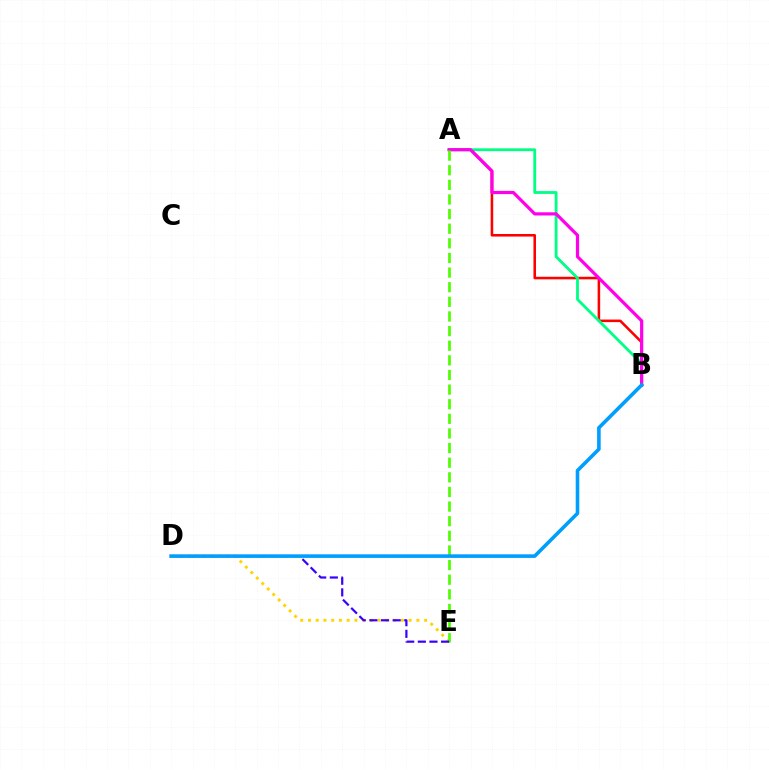{('A', 'B'): [{'color': '#ff0000', 'line_style': 'solid', 'thickness': 1.85}, {'color': '#00ff86', 'line_style': 'solid', 'thickness': 2.03}, {'color': '#ff00ed', 'line_style': 'solid', 'thickness': 2.31}], ('D', 'E'): [{'color': '#ffd500', 'line_style': 'dotted', 'thickness': 2.1}, {'color': '#3700ff', 'line_style': 'dashed', 'thickness': 1.58}], ('A', 'E'): [{'color': '#4fff00', 'line_style': 'dashed', 'thickness': 1.99}], ('B', 'D'): [{'color': '#009eff', 'line_style': 'solid', 'thickness': 2.58}]}